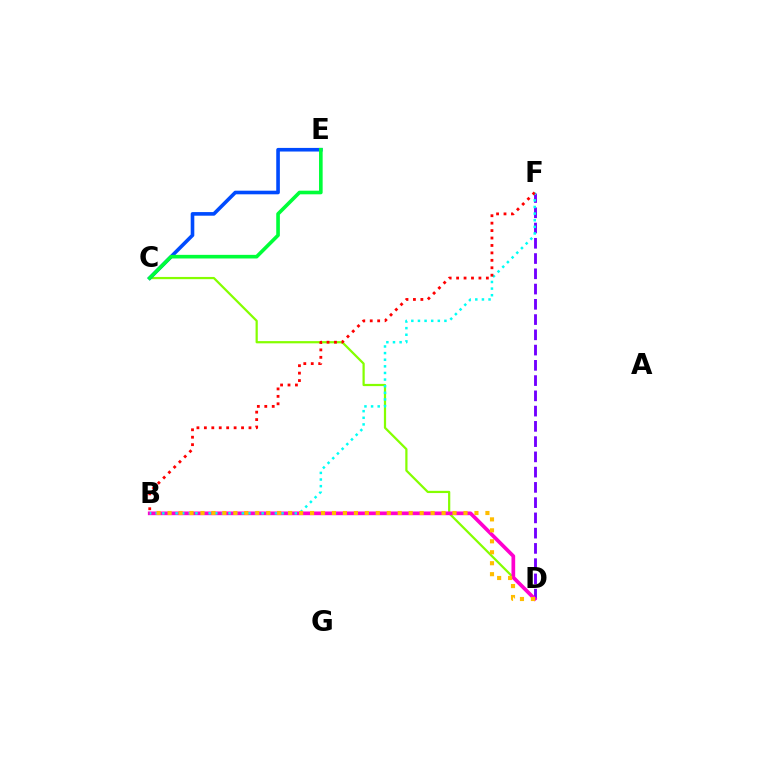{('D', 'F'): [{'color': '#7200ff', 'line_style': 'dashed', 'thickness': 2.07}], ('C', 'D'): [{'color': '#84ff00', 'line_style': 'solid', 'thickness': 1.6}], ('B', 'D'): [{'color': '#ff00cf', 'line_style': 'solid', 'thickness': 2.66}, {'color': '#ffbd00', 'line_style': 'dotted', 'thickness': 2.98}], ('B', 'F'): [{'color': '#00fff6', 'line_style': 'dotted', 'thickness': 1.8}, {'color': '#ff0000', 'line_style': 'dotted', 'thickness': 2.02}], ('C', 'E'): [{'color': '#004bff', 'line_style': 'solid', 'thickness': 2.6}, {'color': '#00ff39', 'line_style': 'solid', 'thickness': 2.61}]}